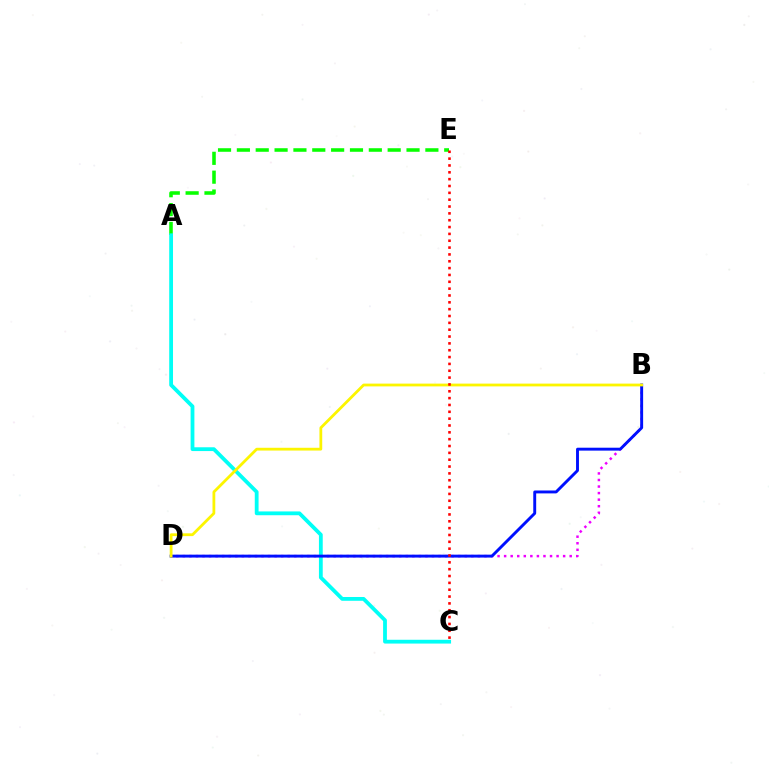{('B', 'D'): [{'color': '#ee00ff', 'line_style': 'dotted', 'thickness': 1.78}, {'color': '#0010ff', 'line_style': 'solid', 'thickness': 2.09}, {'color': '#fcf500', 'line_style': 'solid', 'thickness': 2.0}], ('A', 'E'): [{'color': '#08ff00', 'line_style': 'dashed', 'thickness': 2.56}], ('A', 'C'): [{'color': '#00fff6', 'line_style': 'solid', 'thickness': 2.73}], ('C', 'E'): [{'color': '#ff0000', 'line_style': 'dotted', 'thickness': 1.86}]}